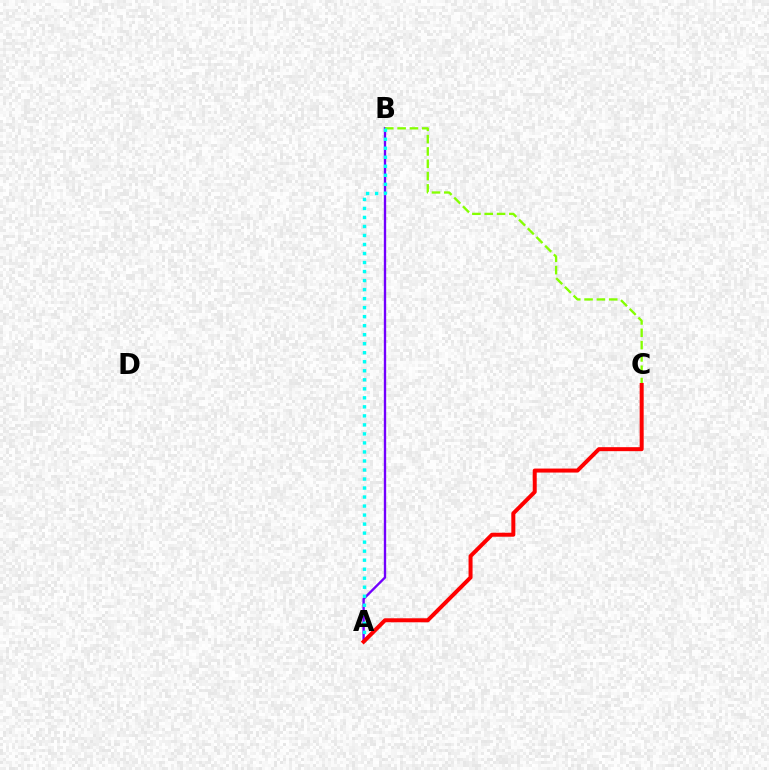{('A', 'B'): [{'color': '#7200ff', 'line_style': 'solid', 'thickness': 1.7}, {'color': '#00fff6', 'line_style': 'dotted', 'thickness': 2.45}], ('B', 'C'): [{'color': '#84ff00', 'line_style': 'dashed', 'thickness': 1.67}], ('A', 'C'): [{'color': '#ff0000', 'line_style': 'solid', 'thickness': 2.88}]}